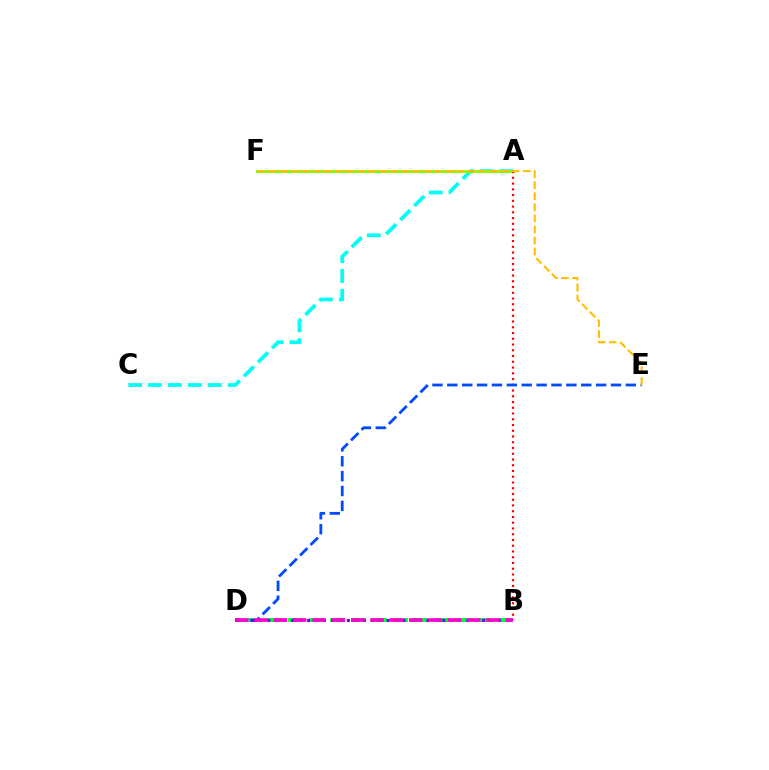{('A', 'C'): [{'color': '#00fff6', 'line_style': 'dashed', 'thickness': 2.7}], ('B', 'D'): [{'color': '#00ff39', 'line_style': 'dashed', 'thickness': 2.86}, {'color': '#7200ff', 'line_style': 'dotted', 'thickness': 2.16}, {'color': '#ff00cf', 'line_style': 'dashed', 'thickness': 2.63}], ('A', 'F'): [{'color': '#84ff00', 'line_style': 'solid', 'thickness': 2.09}], ('A', 'B'): [{'color': '#ff0000', 'line_style': 'dotted', 'thickness': 1.56}], ('D', 'E'): [{'color': '#004bff', 'line_style': 'dashed', 'thickness': 2.02}], ('E', 'F'): [{'color': '#ffbd00', 'line_style': 'dashed', 'thickness': 1.5}]}